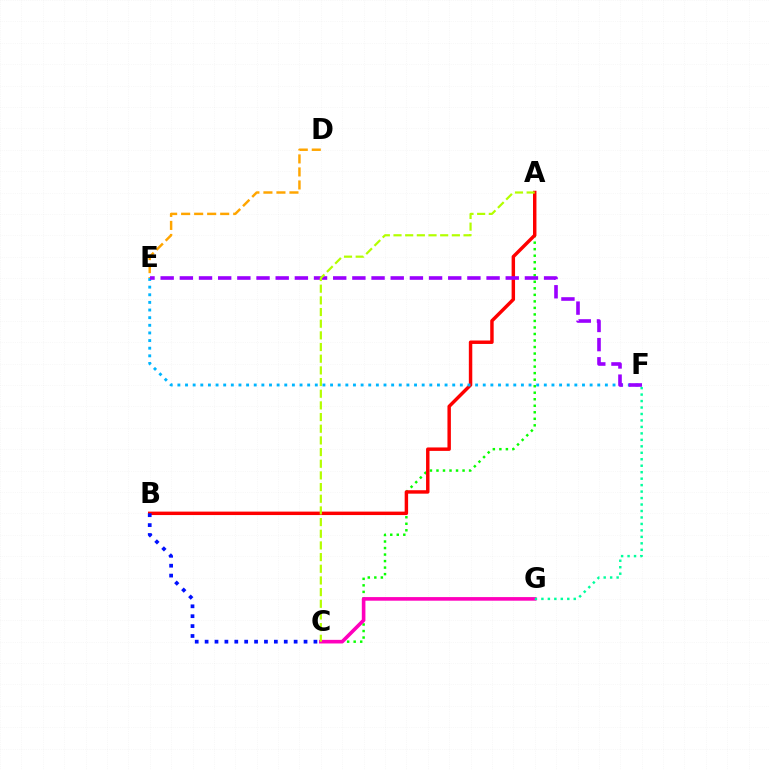{('A', 'C'): [{'color': '#08ff00', 'line_style': 'dotted', 'thickness': 1.77}, {'color': '#b3ff00', 'line_style': 'dashed', 'thickness': 1.59}], ('A', 'B'): [{'color': '#ff0000', 'line_style': 'solid', 'thickness': 2.48}], ('D', 'E'): [{'color': '#ffa500', 'line_style': 'dashed', 'thickness': 1.77}], ('B', 'C'): [{'color': '#0010ff', 'line_style': 'dotted', 'thickness': 2.69}], ('E', 'F'): [{'color': '#00b5ff', 'line_style': 'dotted', 'thickness': 2.07}, {'color': '#9b00ff', 'line_style': 'dashed', 'thickness': 2.6}], ('C', 'G'): [{'color': '#ff00bd', 'line_style': 'solid', 'thickness': 2.6}], ('F', 'G'): [{'color': '#00ff9d', 'line_style': 'dotted', 'thickness': 1.76}]}